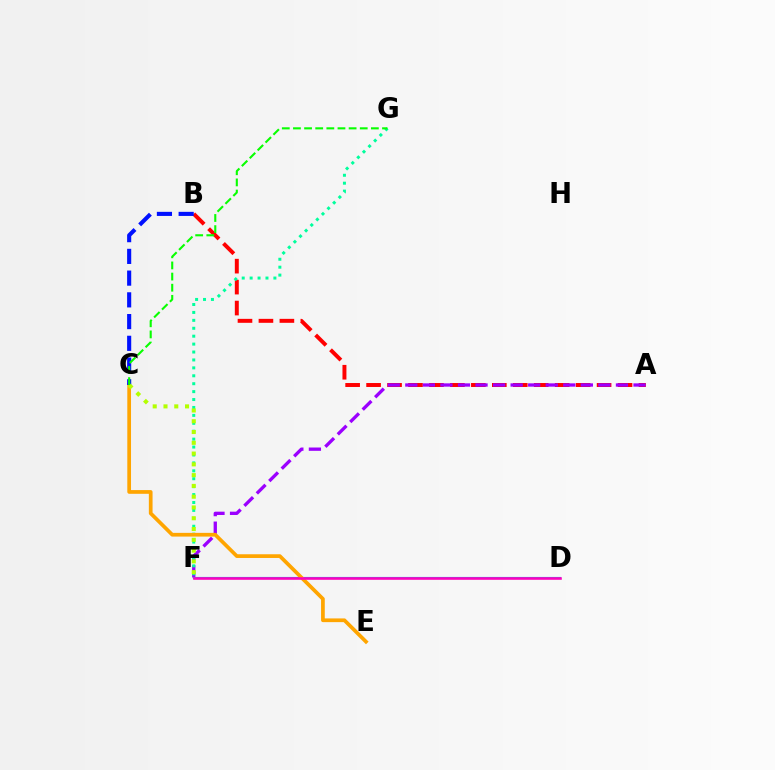{('A', 'B'): [{'color': '#ff0000', 'line_style': 'dashed', 'thickness': 2.85}], ('A', 'F'): [{'color': '#9b00ff', 'line_style': 'dashed', 'thickness': 2.38}], ('D', 'F'): [{'color': '#00b5ff', 'line_style': 'solid', 'thickness': 1.54}, {'color': '#ff00bd', 'line_style': 'solid', 'thickness': 1.86}], ('F', 'G'): [{'color': '#00ff9d', 'line_style': 'dotted', 'thickness': 2.15}], ('C', 'E'): [{'color': '#ffa500', 'line_style': 'solid', 'thickness': 2.68}], ('B', 'C'): [{'color': '#0010ff', 'line_style': 'dashed', 'thickness': 2.95}], ('C', 'F'): [{'color': '#b3ff00', 'line_style': 'dotted', 'thickness': 2.93}], ('C', 'G'): [{'color': '#08ff00', 'line_style': 'dashed', 'thickness': 1.51}]}